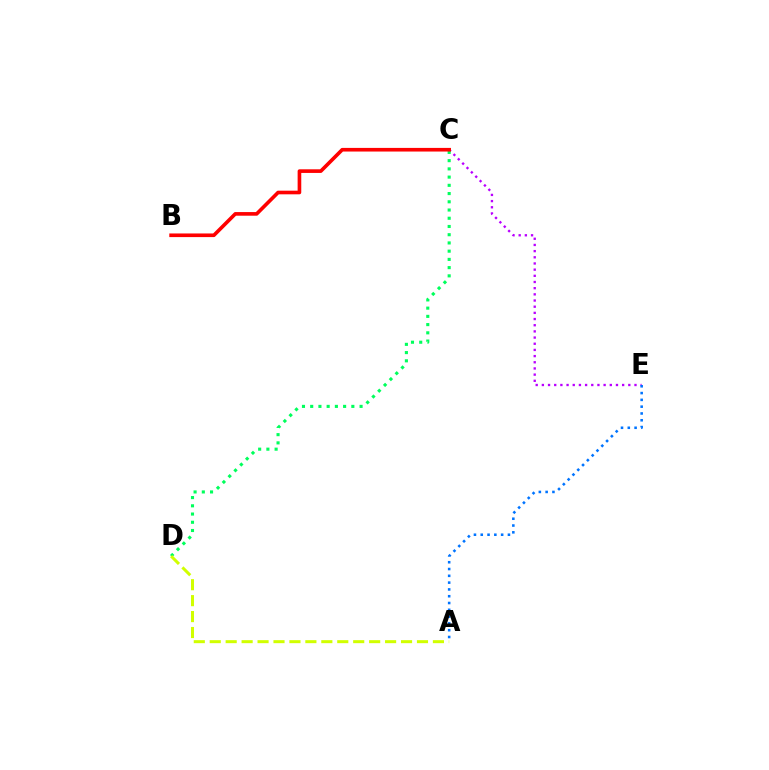{('C', 'E'): [{'color': '#b900ff', 'line_style': 'dotted', 'thickness': 1.68}], ('C', 'D'): [{'color': '#00ff5c', 'line_style': 'dotted', 'thickness': 2.24}], ('A', 'D'): [{'color': '#d1ff00', 'line_style': 'dashed', 'thickness': 2.17}], ('A', 'E'): [{'color': '#0074ff', 'line_style': 'dotted', 'thickness': 1.85}], ('B', 'C'): [{'color': '#ff0000', 'line_style': 'solid', 'thickness': 2.62}]}